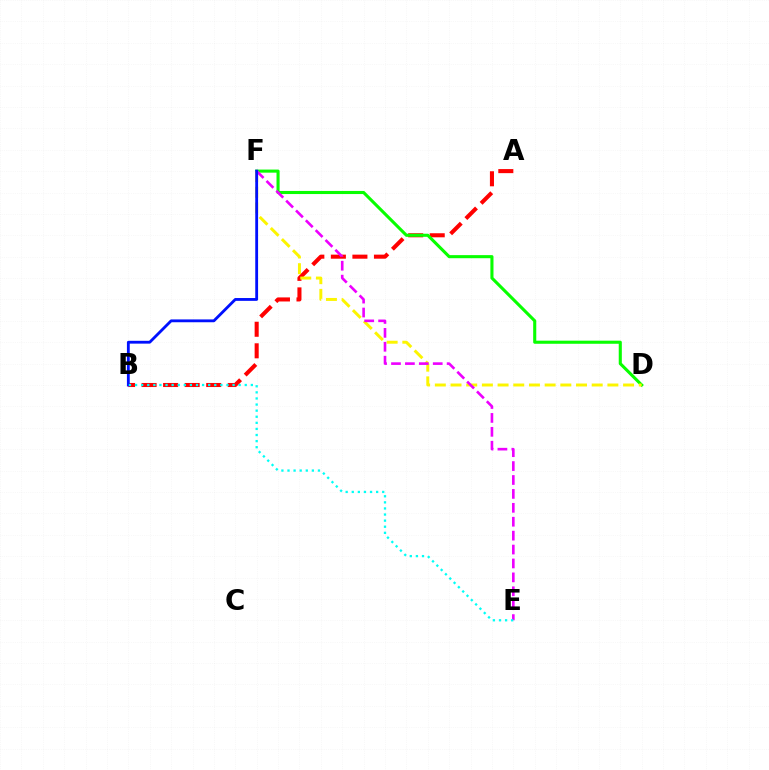{('A', 'B'): [{'color': '#ff0000', 'line_style': 'dashed', 'thickness': 2.93}], ('D', 'F'): [{'color': '#08ff00', 'line_style': 'solid', 'thickness': 2.23}, {'color': '#fcf500', 'line_style': 'dashed', 'thickness': 2.13}], ('E', 'F'): [{'color': '#ee00ff', 'line_style': 'dashed', 'thickness': 1.89}], ('B', 'F'): [{'color': '#0010ff', 'line_style': 'solid', 'thickness': 2.04}], ('B', 'E'): [{'color': '#00fff6', 'line_style': 'dotted', 'thickness': 1.66}]}